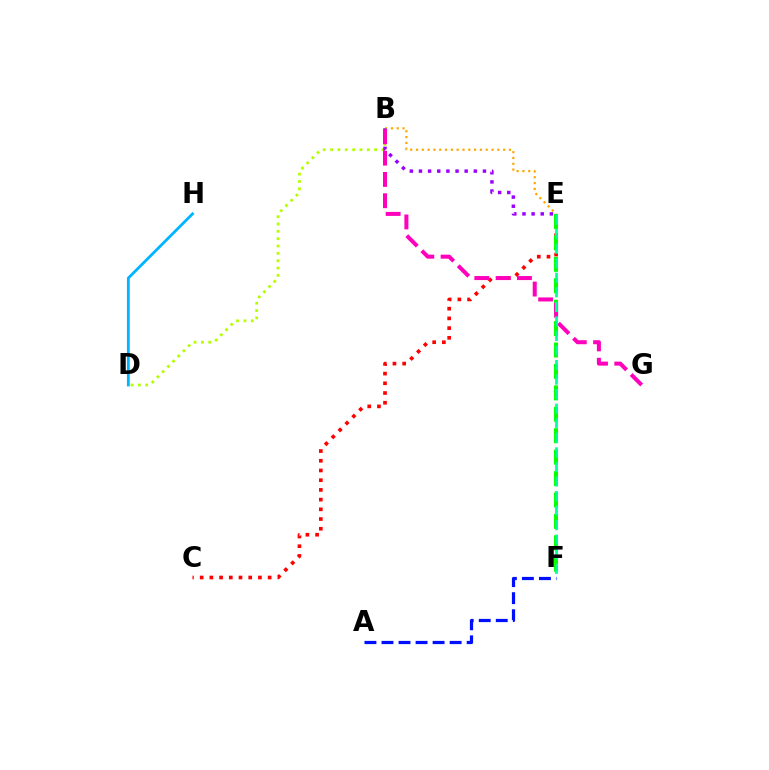{('C', 'E'): [{'color': '#ff0000', 'line_style': 'dotted', 'thickness': 2.64}], ('B', 'E'): [{'color': '#ffa500', 'line_style': 'dotted', 'thickness': 1.58}, {'color': '#9b00ff', 'line_style': 'dotted', 'thickness': 2.48}], ('E', 'F'): [{'color': '#08ff00', 'line_style': 'dashed', 'thickness': 2.91}, {'color': '#00ff9d', 'line_style': 'dashed', 'thickness': 1.98}], ('D', 'H'): [{'color': '#00b5ff', 'line_style': 'solid', 'thickness': 2.02}], ('B', 'D'): [{'color': '#b3ff00', 'line_style': 'dotted', 'thickness': 1.99}], ('B', 'G'): [{'color': '#ff00bd', 'line_style': 'dashed', 'thickness': 2.89}], ('A', 'F'): [{'color': '#0010ff', 'line_style': 'dashed', 'thickness': 2.31}]}